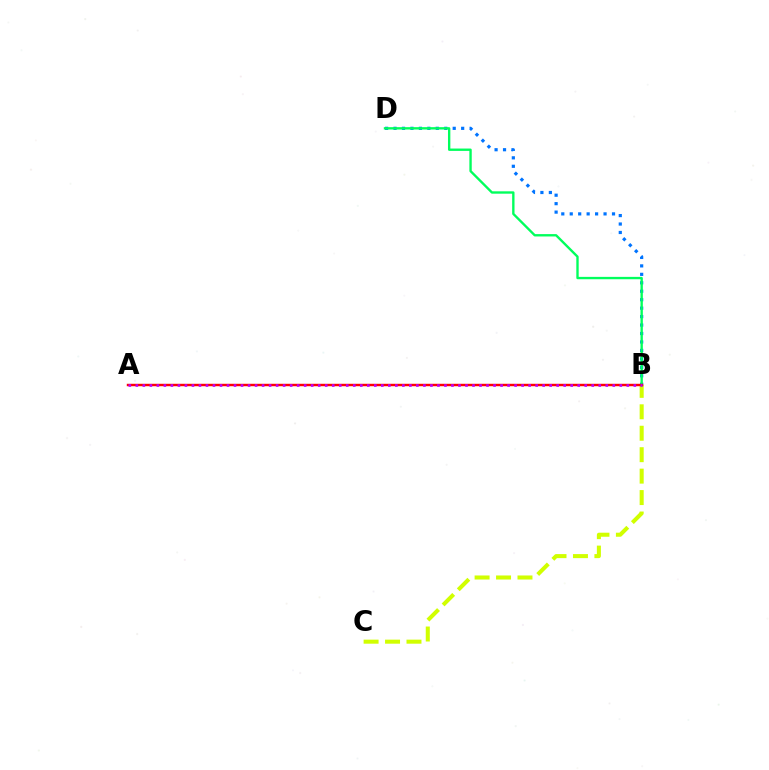{('B', 'D'): [{'color': '#0074ff', 'line_style': 'dotted', 'thickness': 2.3}, {'color': '#00ff5c', 'line_style': 'solid', 'thickness': 1.7}], ('B', 'C'): [{'color': '#d1ff00', 'line_style': 'dashed', 'thickness': 2.91}], ('A', 'B'): [{'color': '#ff0000', 'line_style': 'solid', 'thickness': 1.75}, {'color': '#b900ff', 'line_style': 'dotted', 'thickness': 1.91}]}